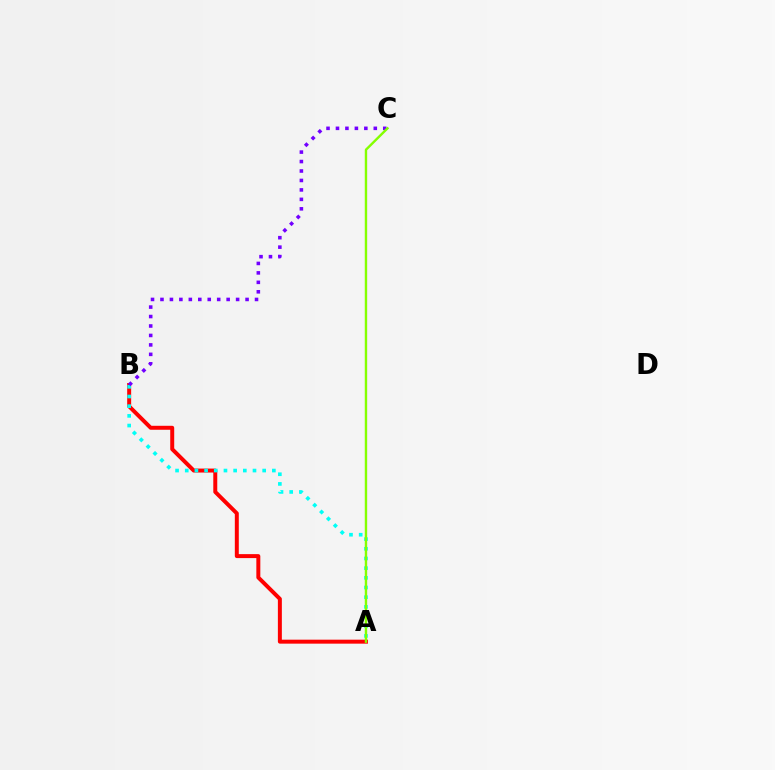{('A', 'B'): [{'color': '#ff0000', 'line_style': 'solid', 'thickness': 2.86}, {'color': '#00fff6', 'line_style': 'dotted', 'thickness': 2.63}], ('B', 'C'): [{'color': '#7200ff', 'line_style': 'dotted', 'thickness': 2.57}], ('A', 'C'): [{'color': '#84ff00', 'line_style': 'solid', 'thickness': 1.72}]}